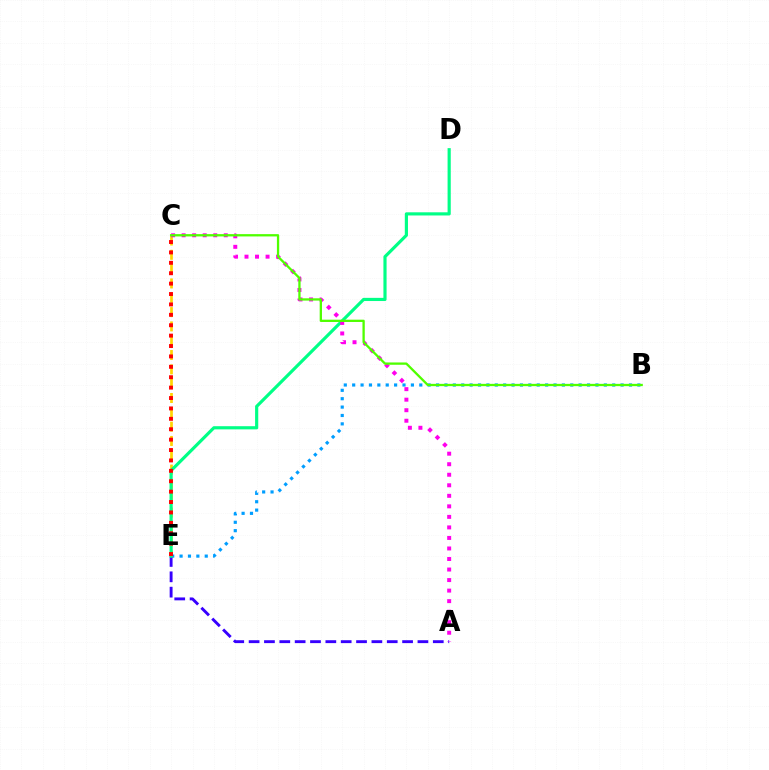{('B', 'E'): [{'color': '#009eff', 'line_style': 'dotted', 'thickness': 2.28}], ('A', 'E'): [{'color': '#3700ff', 'line_style': 'dashed', 'thickness': 2.08}], ('C', 'E'): [{'color': '#ffd500', 'line_style': 'dashed', 'thickness': 1.95}, {'color': '#ff0000', 'line_style': 'dotted', 'thickness': 2.83}], ('D', 'E'): [{'color': '#00ff86', 'line_style': 'solid', 'thickness': 2.28}], ('A', 'C'): [{'color': '#ff00ed', 'line_style': 'dotted', 'thickness': 2.86}], ('B', 'C'): [{'color': '#4fff00', 'line_style': 'solid', 'thickness': 1.65}]}